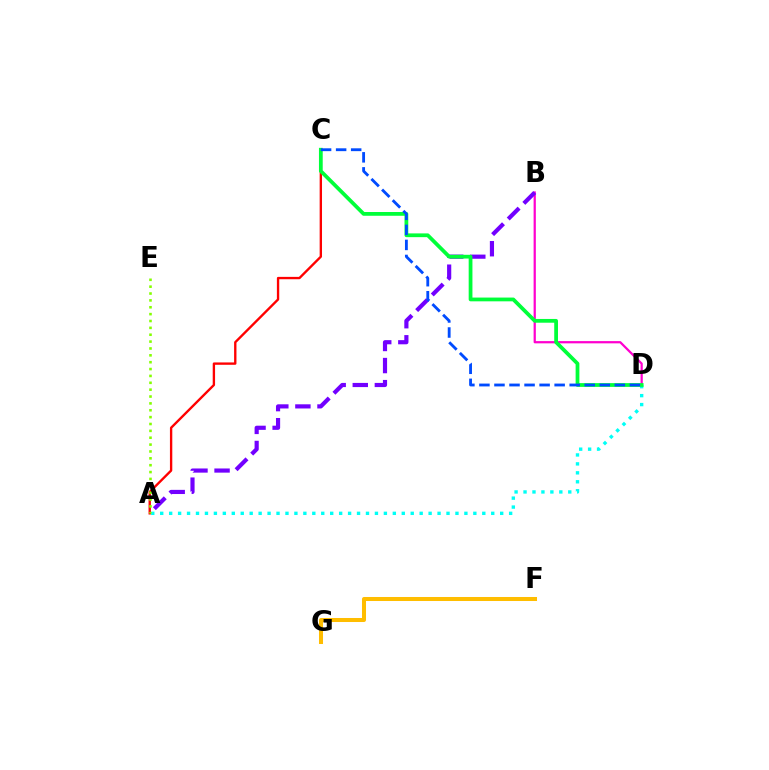{('F', 'G'): [{'color': '#ffbd00', 'line_style': 'solid', 'thickness': 2.89}], ('B', 'D'): [{'color': '#ff00cf', 'line_style': 'solid', 'thickness': 1.61}], ('A', 'D'): [{'color': '#00fff6', 'line_style': 'dotted', 'thickness': 2.43}], ('A', 'B'): [{'color': '#7200ff', 'line_style': 'dashed', 'thickness': 3.0}], ('A', 'C'): [{'color': '#ff0000', 'line_style': 'solid', 'thickness': 1.7}], ('C', 'D'): [{'color': '#00ff39', 'line_style': 'solid', 'thickness': 2.71}, {'color': '#004bff', 'line_style': 'dashed', 'thickness': 2.04}], ('A', 'E'): [{'color': '#84ff00', 'line_style': 'dotted', 'thickness': 1.87}]}